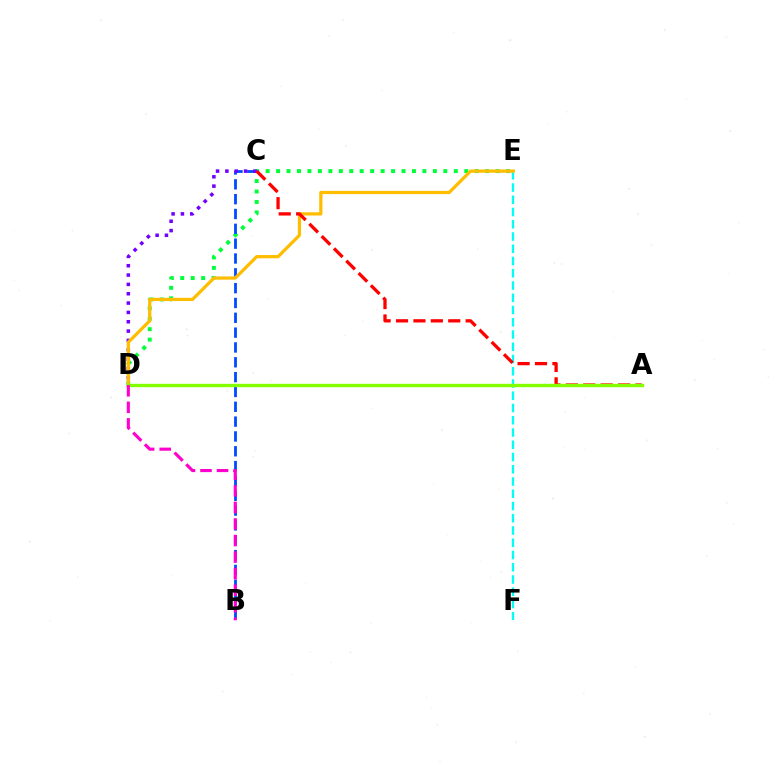{('D', 'E'): [{'color': '#00ff39', 'line_style': 'dotted', 'thickness': 2.84}, {'color': '#ffbd00', 'line_style': 'solid', 'thickness': 2.33}], ('B', 'C'): [{'color': '#004bff', 'line_style': 'dashed', 'thickness': 2.01}], ('E', 'F'): [{'color': '#00fff6', 'line_style': 'dashed', 'thickness': 1.66}], ('C', 'D'): [{'color': '#7200ff', 'line_style': 'dotted', 'thickness': 2.54}], ('A', 'C'): [{'color': '#ff0000', 'line_style': 'dashed', 'thickness': 2.37}], ('A', 'D'): [{'color': '#84ff00', 'line_style': 'solid', 'thickness': 2.42}], ('B', 'D'): [{'color': '#ff00cf', 'line_style': 'dashed', 'thickness': 2.25}]}